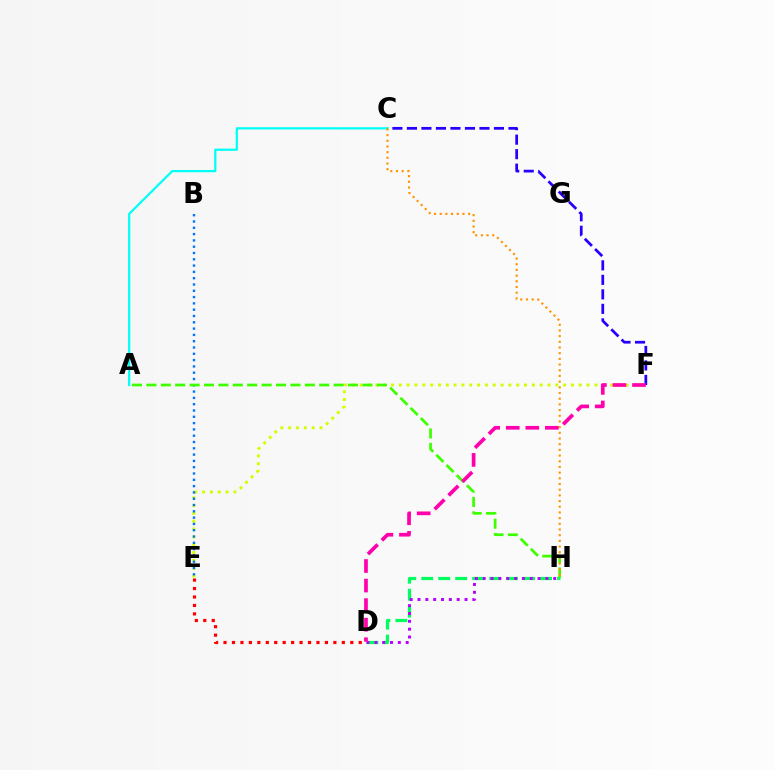{('E', 'F'): [{'color': '#d1ff00', 'line_style': 'dotted', 'thickness': 2.13}], ('B', 'E'): [{'color': '#0074ff', 'line_style': 'dotted', 'thickness': 1.71}], ('D', 'H'): [{'color': '#00ff5c', 'line_style': 'dashed', 'thickness': 2.31}, {'color': '#b900ff', 'line_style': 'dotted', 'thickness': 2.13}], ('A', 'H'): [{'color': '#3dff00', 'line_style': 'dashed', 'thickness': 1.96}], ('C', 'F'): [{'color': '#2500ff', 'line_style': 'dashed', 'thickness': 1.97}], ('A', 'C'): [{'color': '#00fff6', 'line_style': 'solid', 'thickness': 1.61}], ('C', 'H'): [{'color': '#ff9400', 'line_style': 'dotted', 'thickness': 1.55}], ('D', 'E'): [{'color': '#ff0000', 'line_style': 'dotted', 'thickness': 2.3}], ('D', 'F'): [{'color': '#ff00ac', 'line_style': 'dashed', 'thickness': 2.66}]}